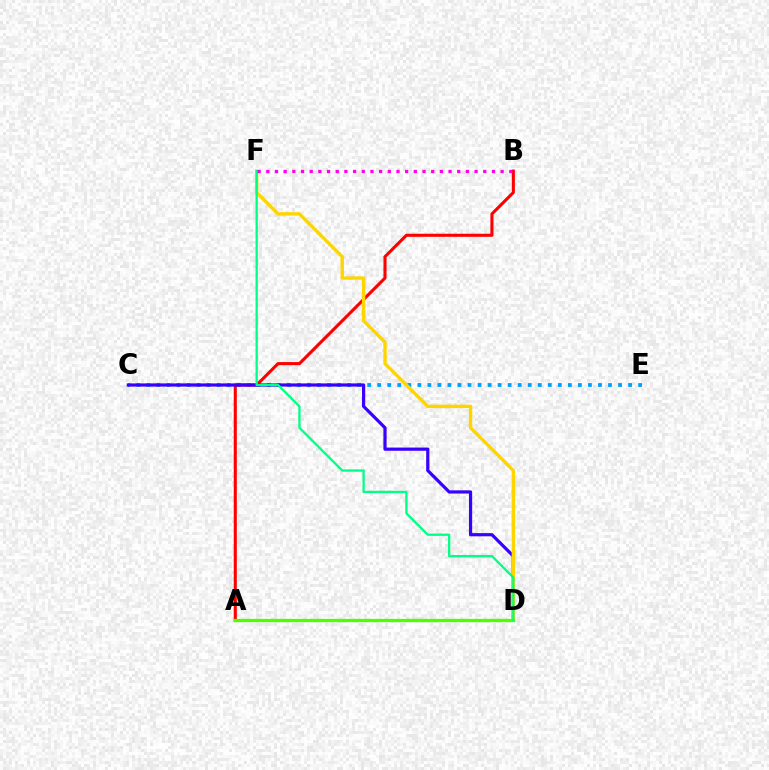{('C', 'E'): [{'color': '#009eff', 'line_style': 'dotted', 'thickness': 2.73}], ('A', 'B'): [{'color': '#ff0000', 'line_style': 'solid', 'thickness': 2.22}], ('C', 'D'): [{'color': '#3700ff', 'line_style': 'solid', 'thickness': 2.3}], ('D', 'F'): [{'color': '#ffd500', 'line_style': 'solid', 'thickness': 2.44}, {'color': '#00ff86', 'line_style': 'solid', 'thickness': 1.65}], ('A', 'D'): [{'color': '#4fff00', 'line_style': 'solid', 'thickness': 2.38}], ('B', 'F'): [{'color': '#ff00ed', 'line_style': 'dotted', 'thickness': 2.36}]}